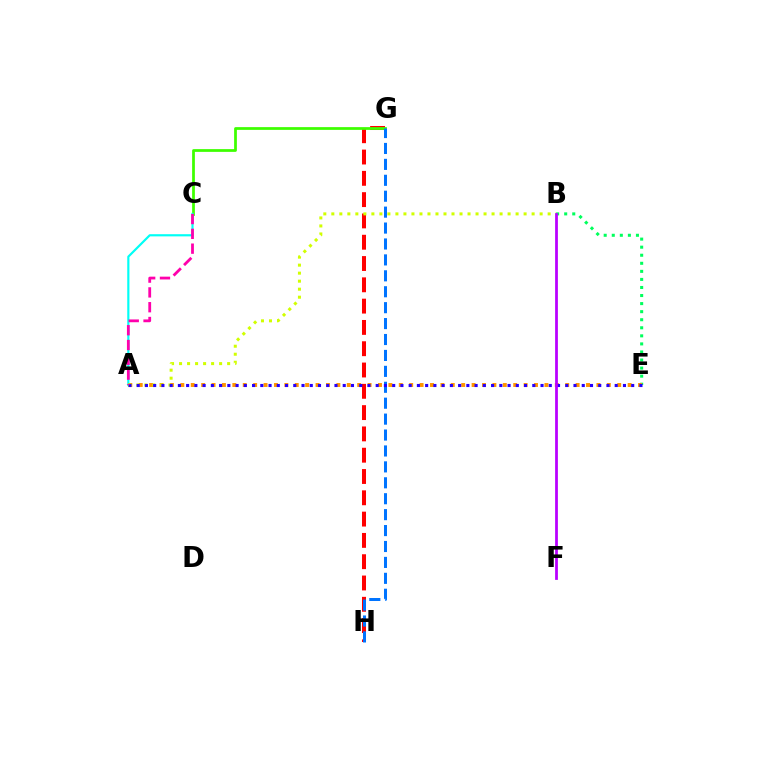{('G', 'H'): [{'color': '#ff0000', 'line_style': 'dashed', 'thickness': 2.89}, {'color': '#0074ff', 'line_style': 'dashed', 'thickness': 2.16}], ('C', 'G'): [{'color': '#3dff00', 'line_style': 'solid', 'thickness': 1.98}], ('A', 'C'): [{'color': '#00fff6', 'line_style': 'solid', 'thickness': 1.56}, {'color': '#ff00ac', 'line_style': 'dashed', 'thickness': 2.01}], ('B', 'E'): [{'color': '#00ff5c', 'line_style': 'dotted', 'thickness': 2.19}], ('A', 'E'): [{'color': '#ff9400', 'line_style': 'dotted', 'thickness': 2.83}, {'color': '#2500ff', 'line_style': 'dotted', 'thickness': 2.24}], ('A', 'B'): [{'color': '#d1ff00', 'line_style': 'dotted', 'thickness': 2.18}], ('B', 'F'): [{'color': '#b900ff', 'line_style': 'solid', 'thickness': 1.99}]}